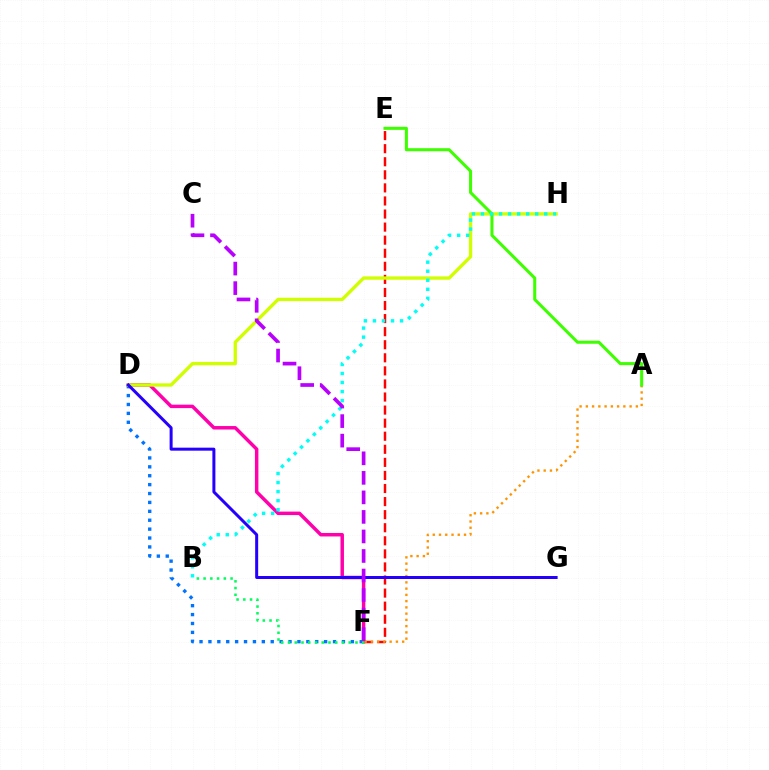{('D', 'F'): [{'color': '#0074ff', 'line_style': 'dotted', 'thickness': 2.42}, {'color': '#ff00ac', 'line_style': 'solid', 'thickness': 2.5}], ('E', 'F'): [{'color': '#ff0000', 'line_style': 'dashed', 'thickness': 1.78}], ('A', 'F'): [{'color': '#ff9400', 'line_style': 'dotted', 'thickness': 1.7}], ('B', 'F'): [{'color': '#00ff5c', 'line_style': 'dotted', 'thickness': 1.83}], ('D', 'H'): [{'color': '#d1ff00', 'line_style': 'solid', 'thickness': 2.4}], ('D', 'G'): [{'color': '#2500ff', 'line_style': 'solid', 'thickness': 2.16}], ('A', 'E'): [{'color': '#3dff00', 'line_style': 'solid', 'thickness': 2.19}], ('B', 'H'): [{'color': '#00fff6', 'line_style': 'dotted', 'thickness': 2.46}], ('C', 'F'): [{'color': '#b900ff', 'line_style': 'dashed', 'thickness': 2.65}]}